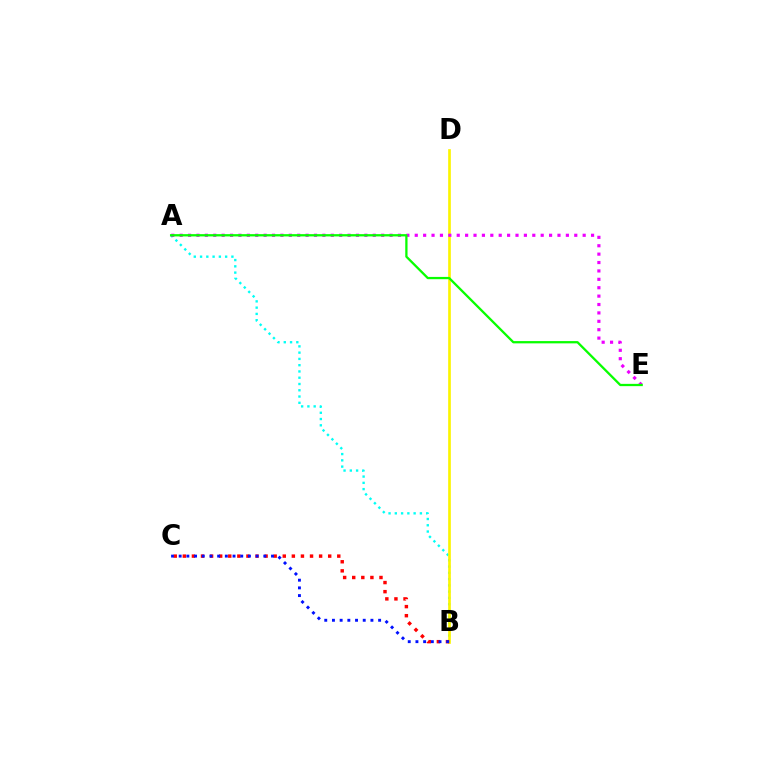{('A', 'B'): [{'color': '#00fff6', 'line_style': 'dotted', 'thickness': 1.7}], ('B', 'D'): [{'color': '#fcf500', 'line_style': 'solid', 'thickness': 1.93}], ('A', 'E'): [{'color': '#ee00ff', 'line_style': 'dotted', 'thickness': 2.28}, {'color': '#08ff00', 'line_style': 'solid', 'thickness': 1.64}], ('B', 'C'): [{'color': '#ff0000', 'line_style': 'dotted', 'thickness': 2.47}, {'color': '#0010ff', 'line_style': 'dotted', 'thickness': 2.09}]}